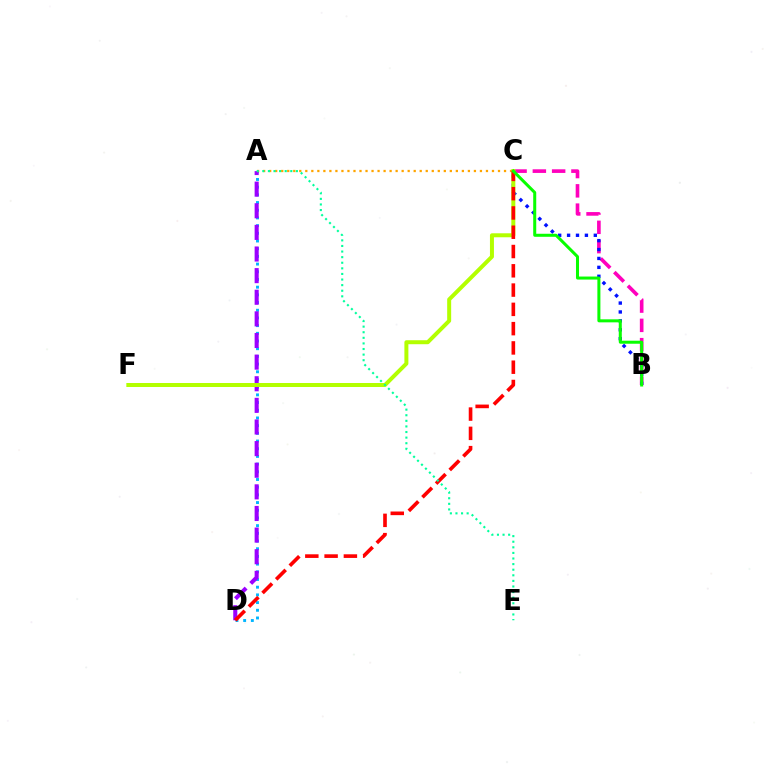{('A', 'D'): [{'color': '#00b5ff', 'line_style': 'dotted', 'thickness': 2.09}, {'color': '#9b00ff', 'line_style': 'dashed', 'thickness': 2.94}], ('B', 'C'): [{'color': '#ff00bd', 'line_style': 'dashed', 'thickness': 2.62}, {'color': '#0010ff', 'line_style': 'dotted', 'thickness': 2.42}, {'color': '#08ff00', 'line_style': 'solid', 'thickness': 2.18}], ('C', 'F'): [{'color': '#b3ff00', 'line_style': 'solid', 'thickness': 2.87}], ('A', 'C'): [{'color': '#ffa500', 'line_style': 'dotted', 'thickness': 1.64}], ('C', 'D'): [{'color': '#ff0000', 'line_style': 'dashed', 'thickness': 2.62}], ('A', 'E'): [{'color': '#00ff9d', 'line_style': 'dotted', 'thickness': 1.52}]}